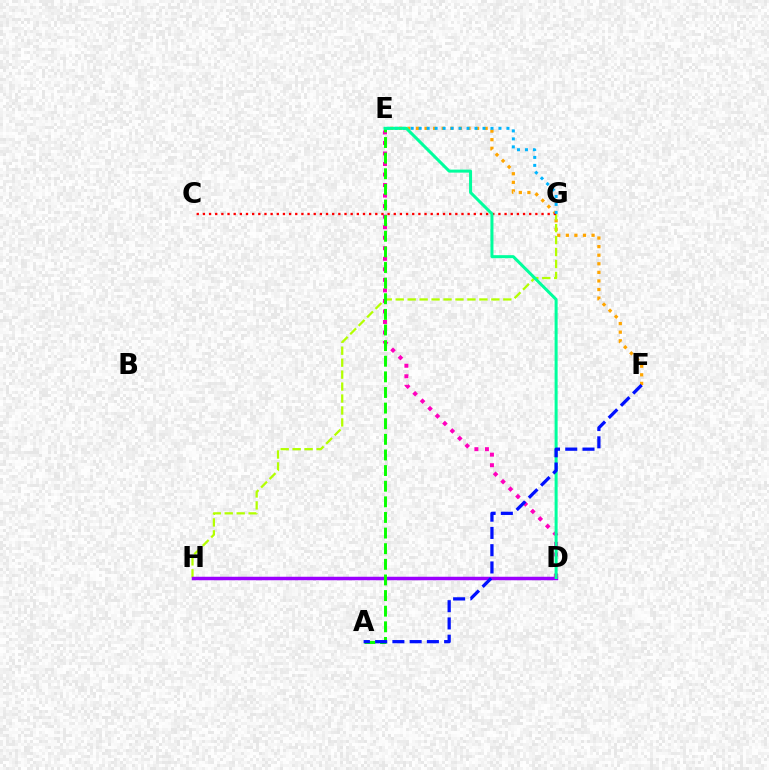{('E', 'F'): [{'color': '#ffa500', 'line_style': 'dotted', 'thickness': 2.33}], ('G', 'H'): [{'color': '#b3ff00', 'line_style': 'dashed', 'thickness': 1.62}], ('D', 'H'): [{'color': '#9b00ff', 'line_style': 'solid', 'thickness': 2.51}], ('D', 'E'): [{'color': '#ff00bd', 'line_style': 'dotted', 'thickness': 2.86}, {'color': '#00ff9d', 'line_style': 'solid', 'thickness': 2.17}], ('A', 'E'): [{'color': '#08ff00', 'line_style': 'dashed', 'thickness': 2.12}], ('C', 'G'): [{'color': '#ff0000', 'line_style': 'dotted', 'thickness': 1.67}], ('E', 'G'): [{'color': '#00b5ff', 'line_style': 'dotted', 'thickness': 2.17}], ('A', 'F'): [{'color': '#0010ff', 'line_style': 'dashed', 'thickness': 2.34}]}